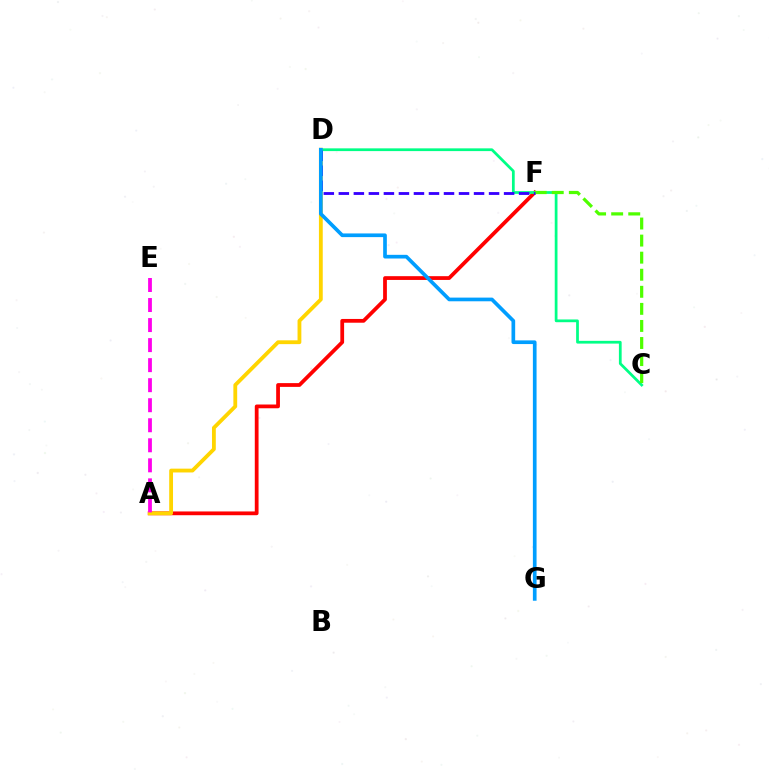{('A', 'F'): [{'color': '#ff0000', 'line_style': 'solid', 'thickness': 2.71}], ('A', 'D'): [{'color': '#ffd500', 'line_style': 'solid', 'thickness': 2.75}], ('C', 'D'): [{'color': '#00ff86', 'line_style': 'solid', 'thickness': 1.98}], ('C', 'F'): [{'color': '#4fff00', 'line_style': 'dashed', 'thickness': 2.32}], ('A', 'E'): [{'color': '#ff00ed', 'line_style': 'dashed', 'thickness': 2.72}], ('D', 'F'): [{'color': '#3700ff', 'line_style': 'dashed', 'thickness': 2.04}], ('D', 'G'): [{'color': '#009eff', 'line_style': 'solid', 'thickness': 2.65}]}